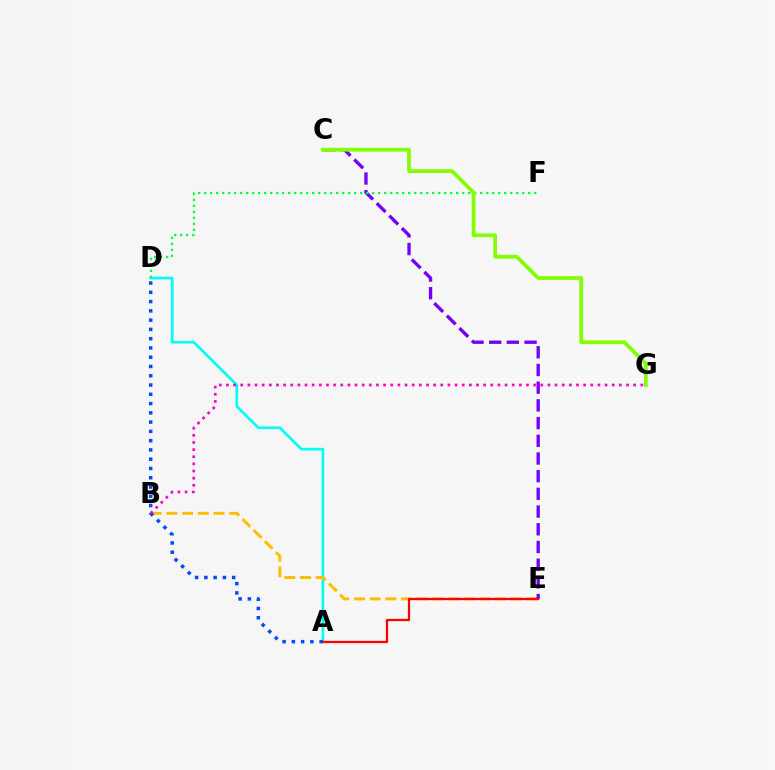{('A', 'D'): [{'color': '#00fff6', 'line_style': 'solid', 'thickness': 1.93}, {'color': '#004bff', 'line_style': 'dotted', 'thickness': 2.52}], ('B', 'E'): [{'color': '#ffbd00', 'line_style': 'dashed', 'thickness': 2.13}], ('C', 'E'): [{'color': '#7200ff', 'line_style': 'dashed', 'thickness': 2.4}], ('D', 'F'): [{'color': '#00ff39', 'line_style': 'dotted', 'thickness': 1.63}], ('A', 'E'): [{'color': '#ff0000', 'line_style': 'solid', 'thickness': 1.63}], ('C', 'G'): [{'color': '#84ff00', 'line_style': 'solid', 'thickness': 2.72}], ('B', 'G'): [{'color': '#ff00cf', 'line_style': 'dotted', 'thickness': 1.94}]}